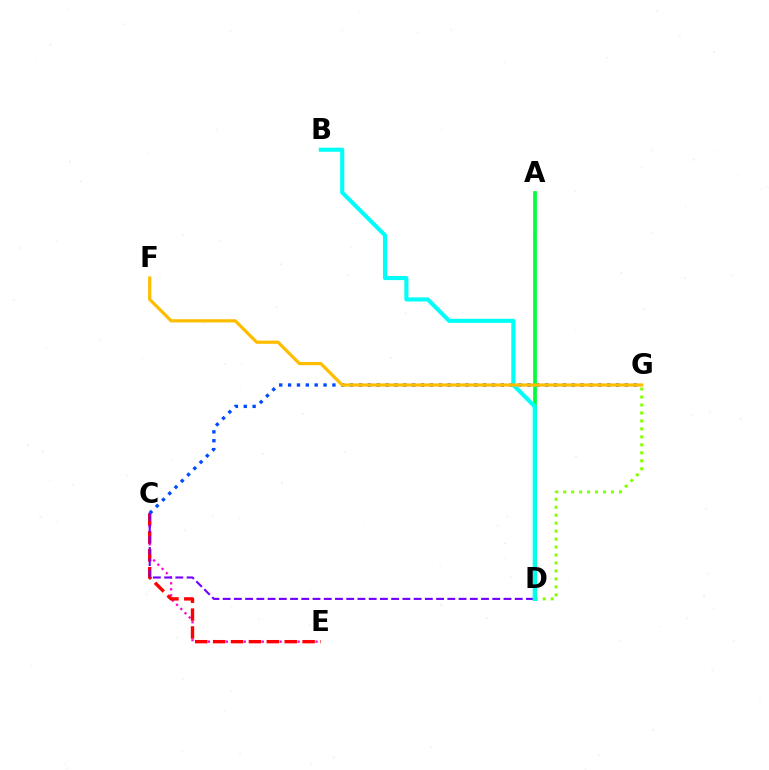{('C', 'E'): [{'color': '#ff00cf', 'line_style': 'dotted', 'thickness': 1.62}, {'color': '#ff0000', 'line_style': 'dashed', 'thickness': 2.43}], ('C', 'G'): [{'color': '#004bff', 'line_style': 'dotted', 'thickness': 2.41}], ('C', 'D'): [{'color': '#7200ff', 'line_style': 'dashed', 'thickness': 1.53}], ('D', 'G'): [{'color': '#84ff00', 'line_style': 'dotted', 'thickness': 2.16}], ('A', 'D'): [{'color': '#00ff39', 'line_style': 'solid', 'thickness': 2.67}], ('B', 'D'): [{'color': '#00fff6', 'line_style': 'solid', 'thickness': 2.95}], ('F', 'G'): [{'color': '#ffbd00', 'line_style': 'solid', 'thickness': 2.32}]}